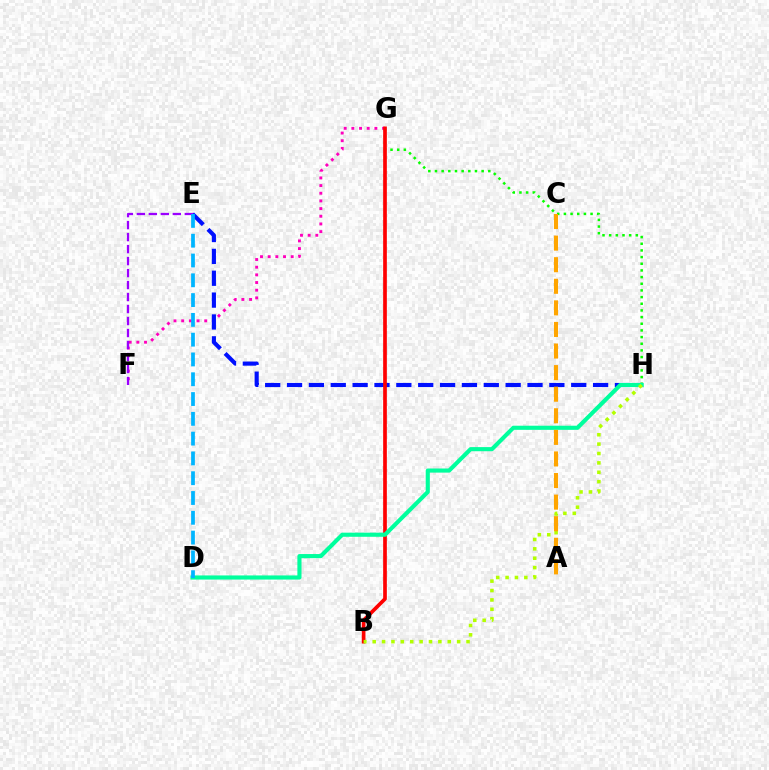{('G', 'H'): [{'color': '#08ff00', 'line_style': 'dotted', 'thickness': 1.81}], ('F', 'G'): [{'color': '#ff00bd', 'line_style': 'dotted', 'thickness': 2.08}], ('E', 'H'): [{'color': '#0010ff', 'line_style': 'dashed', 'thickness': 2.97}], ('B', 'G'): [{'color': '#ff0000', 'line_style': 'solid', 'thickness': 2.65}], ('D', 'H'): [{'color': '#00ff9d', 'line_style': 'solid', 'thickness': 2.97}], ('B', 'H'): [{'color': '#b3ff00', 'line_style': 'dotted', 'thickness': 2.55}], ('E', 'F'): [{'color': '#9b00ff', 'line_style': 'dashed', 'thickness': 1.63}], ('A', 'C'): [{'color': '#ffa500', 'line_style': 'dashed', 'thickness': 2.93}], ('D', 'E'): [{'color': '#00b5ff', 'line_style': 'dashed', 'thickness': 2.69}]}